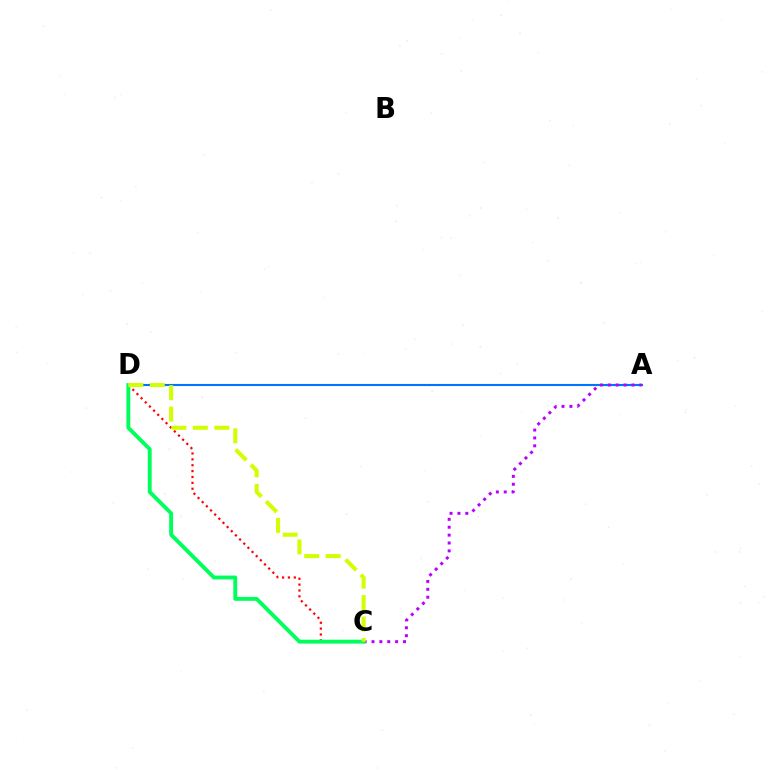{('A', 'D'): [{'color': '#0074ff', 'line_style': 'solid', 'thickness': 1.51}], ('A', 'C'): [{'color': '#b900ff', 'line_style': 'dotted', 'thickness': 2.14}], ('C', 'D'): [{'color': '#ff0000', 'line_style': 'dotted', 'thickness': 1.6}, {'color': '#00ff5c', 'line_style': 'solid', 'thickness': 2.8}, {'color': '#d1ff00', 'line_style': 'dashed', 'thickness': 2.92}]}